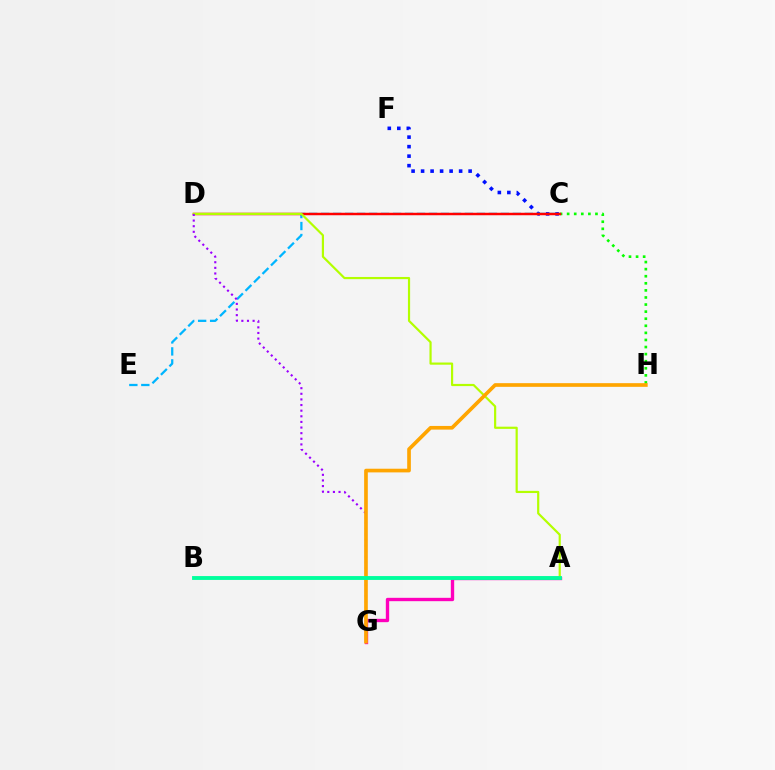{('A', 'G'): [{'color': '#ff00bd', 'line_style': 'solid', 'thickness': 2.41}], ('C', 'H'): [{'color': '#08ff00', 'line_style': 'dotted', 'thickness': 1.92}], ('C', 'F'): [{'color': '#0010ff', 'line_style': 'dotted', 'thickness': 2.58}], ('C', 'E'): [{'color': '#00b5ff', 'line_style': 'dashed', 'thickness': 1.63}], ('C', 'D'): [{'color': '#ff0000', 'line_style': 'solid', 'thickness': 1.77}], ('A', 'D'): [{'color': '#b3ff00', 'line_style': 'solid', 'thickness': 1.57}], ('D', 'G'): [{'color': '#9b00ff', 'line_style': 'dotted', 'thickness': 1.53}], ('G', 'H'): [{'color': '#ffa500', 'line_style': 'solid', 'thickness': 2.64}], ('A', 'B'): [{'color': '#00ff9d', 'line_style': 'solid', 'thickness': 2.79}]}